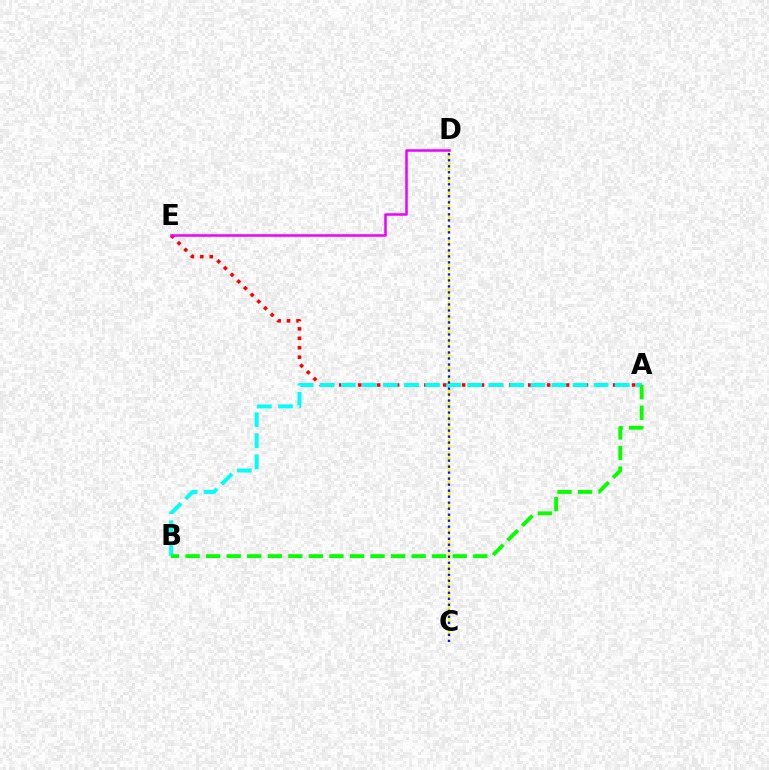{('A', 'E'): [{'color': '#ff0000', 'line_style': 'dotted', 'thickness': 2.57}], ('A', 'B'): [{'color': '#00fff6', 'line_style': 'dashed', 'thickness': 2.86}, {'color': '#08ff00', 'line_style': 'dashed', 'thickness': 2.79}], ('C', 'D'): [{'color': '#fcf500', 'line_style': 'dashed', 'thickness': 1.7}, {'color': '#0010ff', 'line_style': 'dotted', 'thickness': 1.63}], ('D', 'E'): [{'color': '#ee00ff', 'line_style': 'solid', 'thickness': 1.81}]}